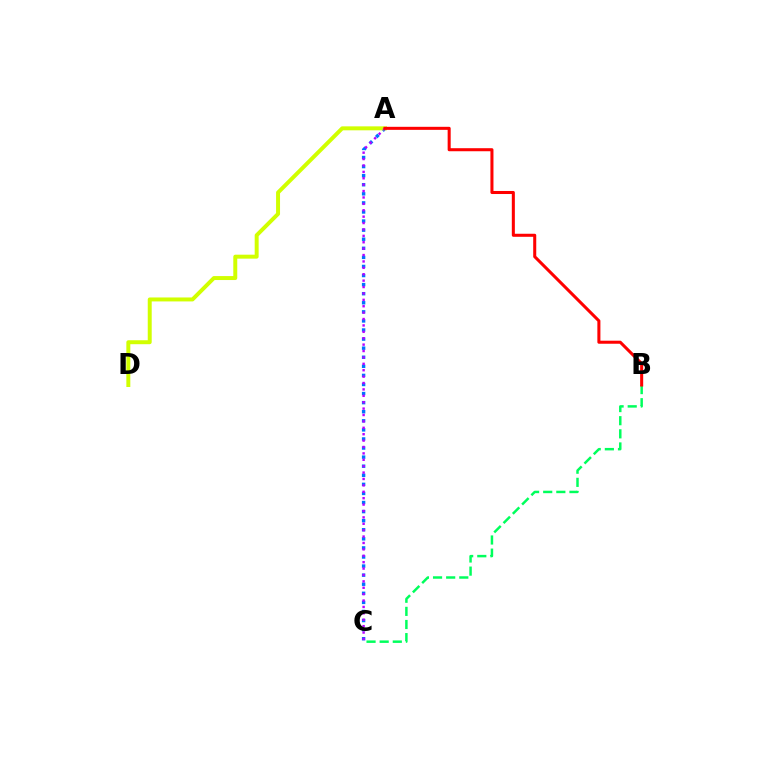{('A', 'C'): [{'color': '#0074ff', 'line_style': 'dotted', 'thickness': 2.47}, {'color': '#b900ff', 'line_style': 'dotted', 'thickness': 1.74}], ('A', 'D'): [{'color': '#d1ff00', 'line_style': 'solid', 'thickness': 2.85}], ('B', 'C'): [{'color': '#00ff5c', 'line_style': 'dashed', 'thickness': 1.78}], ('A', 'B'): [{'color': '#ff0000', 'line_style': 'solid', 'thickness': 2.19}]}